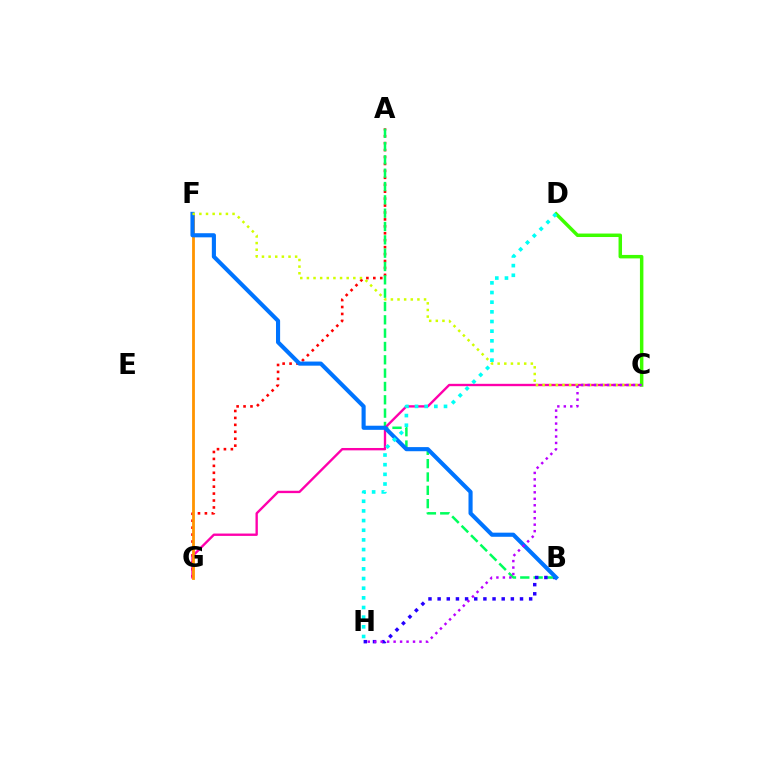{('A', 'G'): [{'color': '#ff0000', 'line_style': 'dotted', 'thickness': 1.88}], ('A', 'B'): [{'color': '#00ff5c', 'line_style': 'dashed', 'thickness': 1.81}], ('B', 'H'): [{'color': '#2500ff', 'line_style': 'dotted', 'thickness': 2.49}], ('C', 'G'): [{'color': '#ff00ac', 'line_style': 'solid', 'thickness': 1.7}], ('F', 'G'): [{'color': '#ff9400', 'line_style': 'solid', 'thickness': 2.02}], ('C', 'D'): [{'color': '#3dff00', 'line_style': 'solid', 'thickness': 2.5}], ('B', 'F'): [{'color': '#0074ff', 'line_style': 'solid', 'thickness': 2.96}], ('D', 'H'): [{'color': '#00fff6', 'line_style': 'dotted', 'thickness': 2.62}], ('C', 'F'): [{'color': '#d1ff00', 'line_style': 'dotted', 'thickness': 1.8}], ('C', 'H'): [{'color': '#b900ff', 'line_style': 'dotted', 'thickness': 1.76}]}